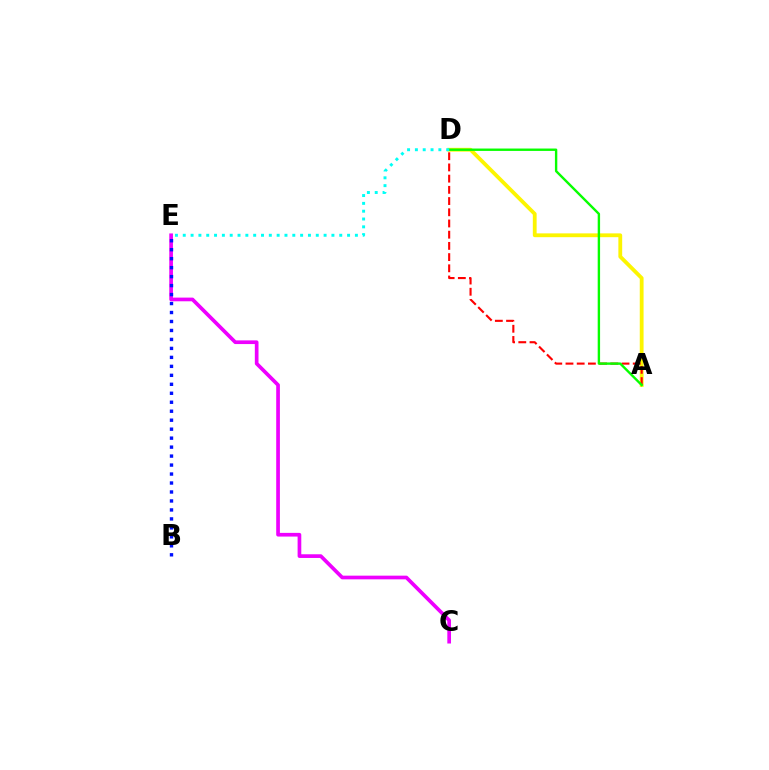{('A', 'D'): [{'color': '#fcf500', 'line_style': 'solid', 'thickness': 2.74}, {'color': '#ff0000', 'line_style': 'dashed', 'thickness': 1.52}, {'color': '#08ff00', 'line_style': 'solid', 'thickness': 1.72}], ('C', 'E'): [{'color': '#ee00ff', 'line_style': 'solid', 'thickness': 2.65}], ('D', 'E'): [{'color': '#00fff6', 'line_style': 'dotted', 'thickness': 2.13}], ('B', 'E'): [{'color': '#0010ff', 'line_style': 'dotted', 'thickness': 2.44}]}